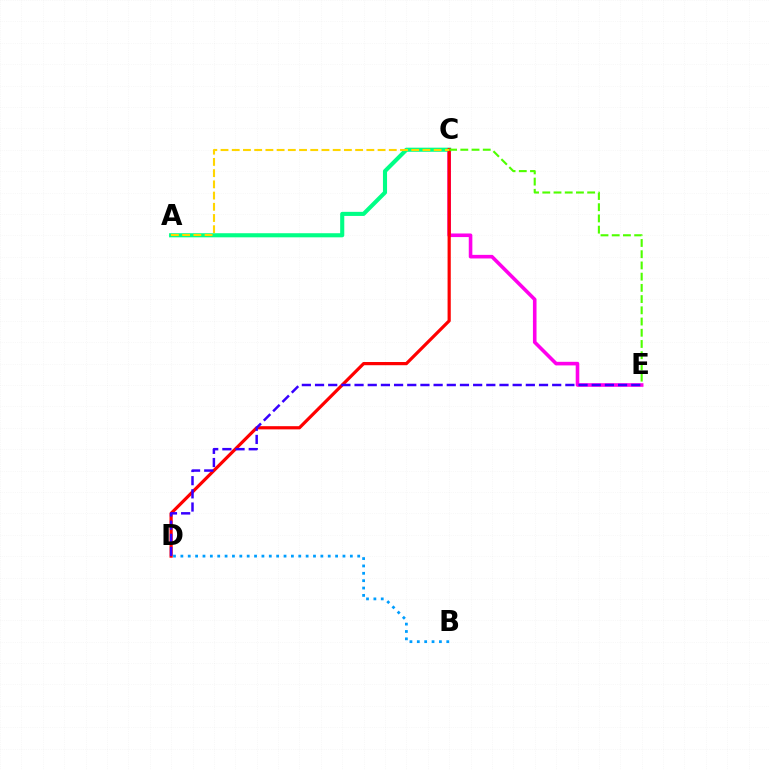{('C', 'E'): [{'color': '#ff00ed', 'line_style': 'solid', 'thickness': 2.59}, {'color': '#4fff00', 'line_style': 'dashed', 'thickness': 1.52}], ('A', 'C'): [{'color': '#00ff86', 'line_style': 'solid', 'thickness': 2.95}, {'color': '#ffd500', 'line_style': 'dashed', 'thickness': 1.52}], ('C', 'D'): [{'color': '#ff0000', 'line_style': 'solid', 'thickness': 2.3}], ('D', 'E'): [{'color': '#3700ff', 'line_style': 'dashed', 'thickness': 1.79}], ('B', 'D'): [{'color': '#009eff', 'line_style': 'dotted', 'thickness': 2.0}]}